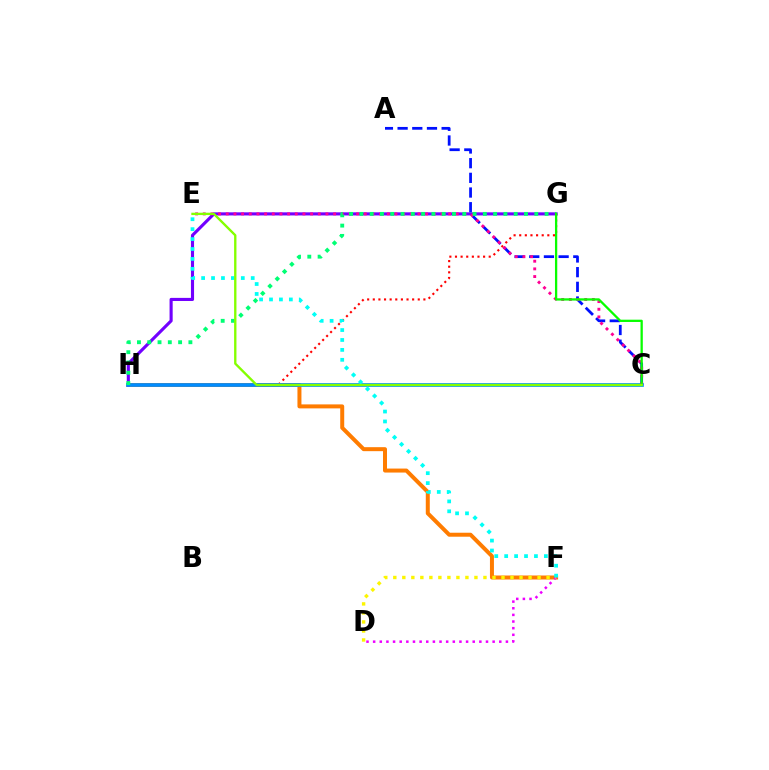{('G', 'H'): [{'color': '#ff0000', 'line_style': 'dotted', 'thickness': 1.53}, {'color': '#7200ff', 'line_style': 'solid', 'thickness': 2.24}, {'color': '#00ff74', 'line_style': 'dotted', 'thickness': 2.8}], ('F', 'H'): [{'color': '#ff7c00', 'line_style': 'solid', 'thickness': 2.87}], ('D', 'F'): [{'color': '#ee00ff', 'line_style': 'dotted', 'thickness': 1.8}, {'color': '#fcf500', 'line_style': 'dotted', 'thickness': 2.45}], ('C', 'H'): [{'color': '#008cff', 'line_style': 'solid', 'thickness': 2.64}], ('A', 'C'): [{'color': '#0010ff', 'line_style': 'dashed', 'thickness': 1.99}], ('C', 'E'): [{'color': '#ff0094', 'line_style': 'dotted', 'thickness': 2.08}, {'color': '#84ff00', 'line_style': 'solid', 'thickness': 1.69}], ('C', 'G'): [{'color': '#08ff00', 'line_style': 'solid', 'thickness': 1.64}], ('E', 'F'): [{'color': '#00fff6', 'line_style': 'dotted', 'thickness': 2.7}]}